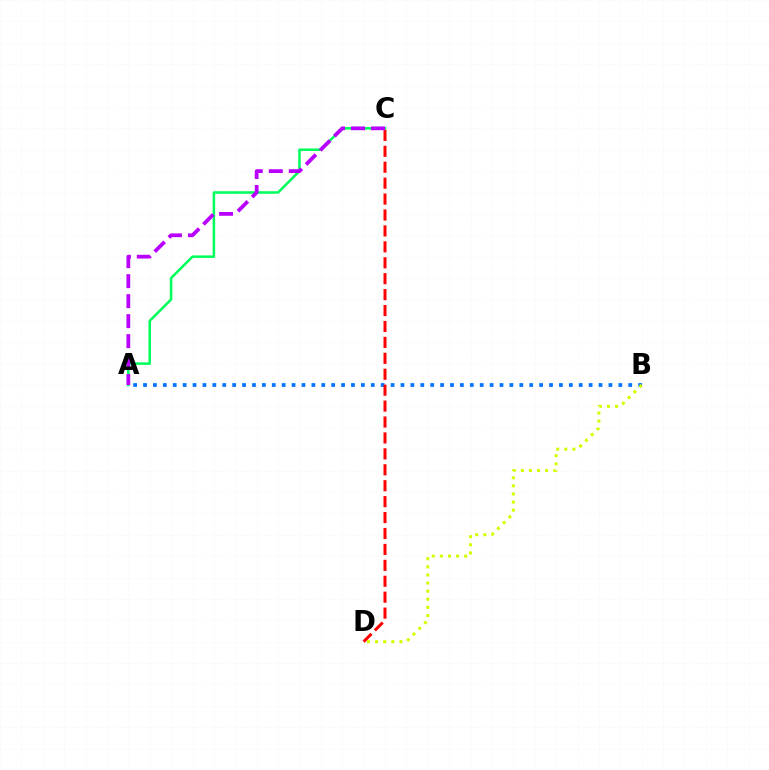{('A', 'C'): [{'color': '#00ff5c', 'line_style': 'solid', 'thickness': 1.83}, {'color': '#b900ff', 'line_style': 'dashed', 'thickness': 2.72}], ('A', 'B'): [{'color': '#0074ff', 'line_style': 'dotted', 'thickness': 2.69}], ('C', 'D'): [{'color': '#ff0000', 'line_style': 'dashed', 'thickness': 2.16}], ('B', 'D'): [{'color': '#d1ff00', 'line_style': 'dotted', 'thickness': 2.2}]}